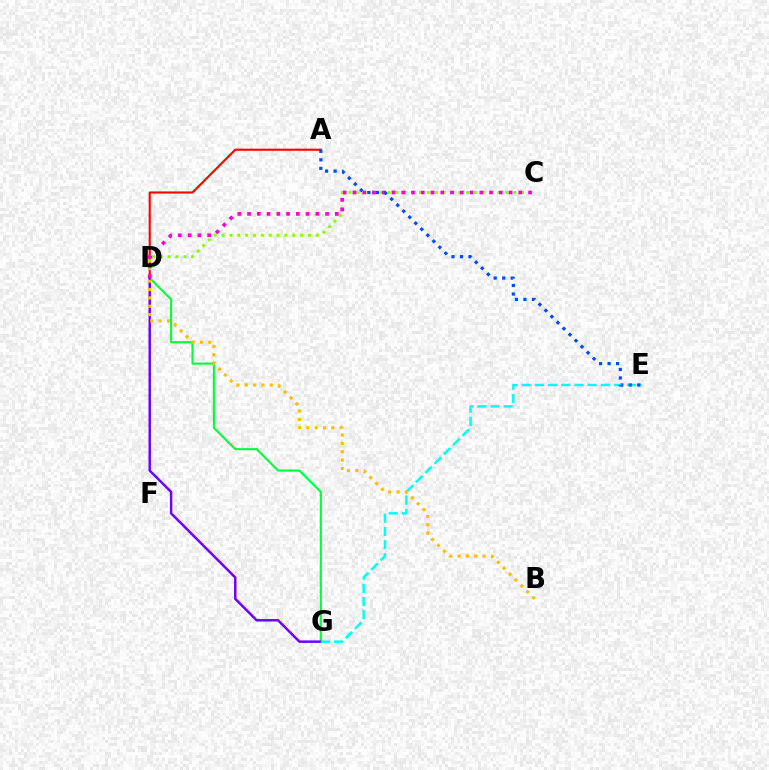{('A', 'D'): [{'color': '#ff0000', 'line_style': 'solid', 'thickness': 1.52}], ('C', 'D'): [{'color': '#84ff00', 'line_style': 'dotted', 'thickness': 2.13}, {'color': '#ff00cf', 'line_style': 'dotted', 'thickness': 2.65}], ('D', 'G'): [{'color': '#00ff39', 'line_style': 'solid', 'thickness': 1.51}, {'color': '#7200ff', 'line_style': 'solid', 'thickness': 1.78}], ('E', 'G'): [{'color': '#00fff6', 'line_style': 'dashed', 'thickness': 1.79}], ('B', 'D'): [{'color': '#ffbd00', 'line_style': 'dotted', 'thickness': 2.27}], ('A', 'E'): [{'color': '#004bff', 'line_style': 'dotted', 'thickness': 2.31}]}